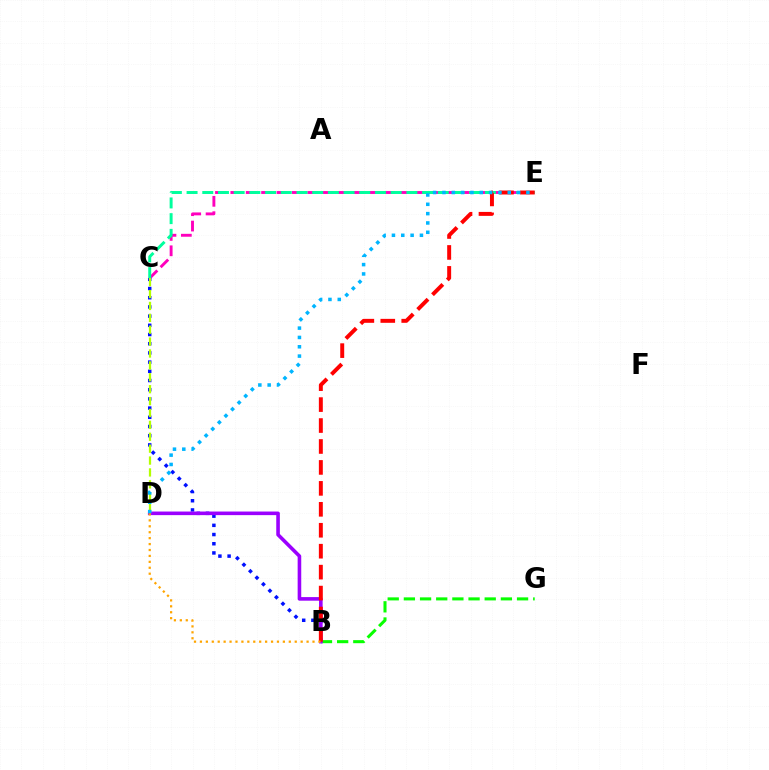{('C', 'E'): [{'color': '#ff00bd', 'line_style': 'dashed', 'thickness': 2.09}, {'color': '#00ff9d', 'line_style': 'dashed', 'thickness': 2.13}], ('B', 'C'): [{'color': '#0010ff', 'line_style': 'dotted', 'thickness': 2.5}], ('B', 'G'): [{'color': '#08ff00', 'line_style': 'dashed', 'thickness': 2.2}], ('B', 'D'): [{'color': '#9b00ff', 'line_style': 'solid', 'thickness': 2.59}, {'color': '#ffa500', 'line_style': 'dotted', 'thickness': 1.61}], ('B', 'E'): [{'color': '#ff0000', 'line_style': 'dashed', 'thickness': 2.85}], ('C', 'D'): [{'color': '#b3ff00', 'line_style': 'dashed', 'thickness': 1.62}], ('D', 'E'): [{'color': '#00b5ff', 'line_style': 'dotted', 'thickness': 2.53}]}